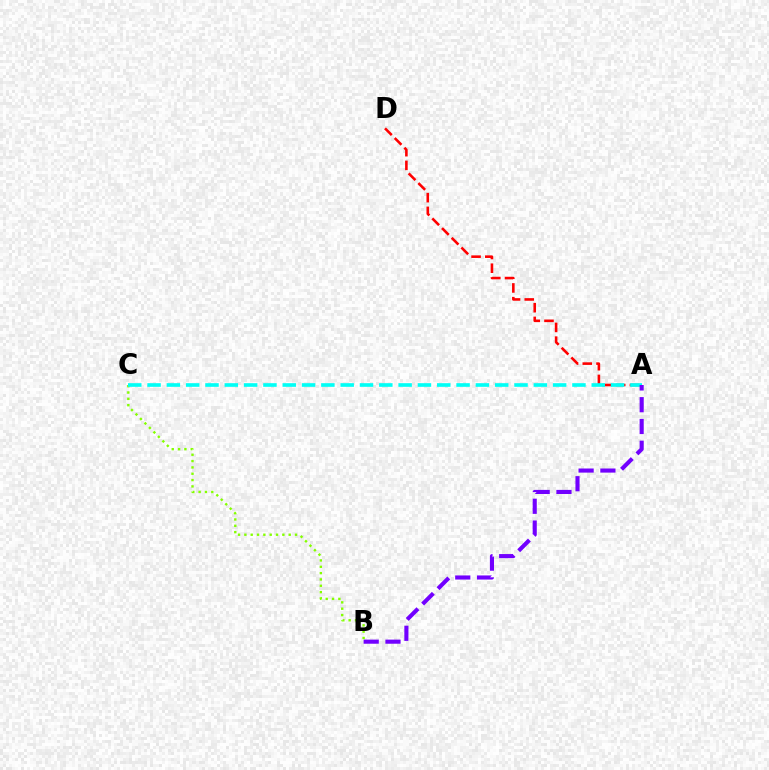{('A', 'D'): [{'color': '#ff0000', 'line_style': 'dashed', 'thickness': 1.86}], ('B', 'C'): [{'color': '#84ff00', 'line_style': 'dotted', 'thickness': 1.72}], ('A', 'C'): [{'color': '#00fff6', 'line_style': 'dashed', 'thickness': 2.62}], ('A', 'B'): [{'color': '#7200ff', 'line_style': 'dashed', 'thickness': 2.96}]}